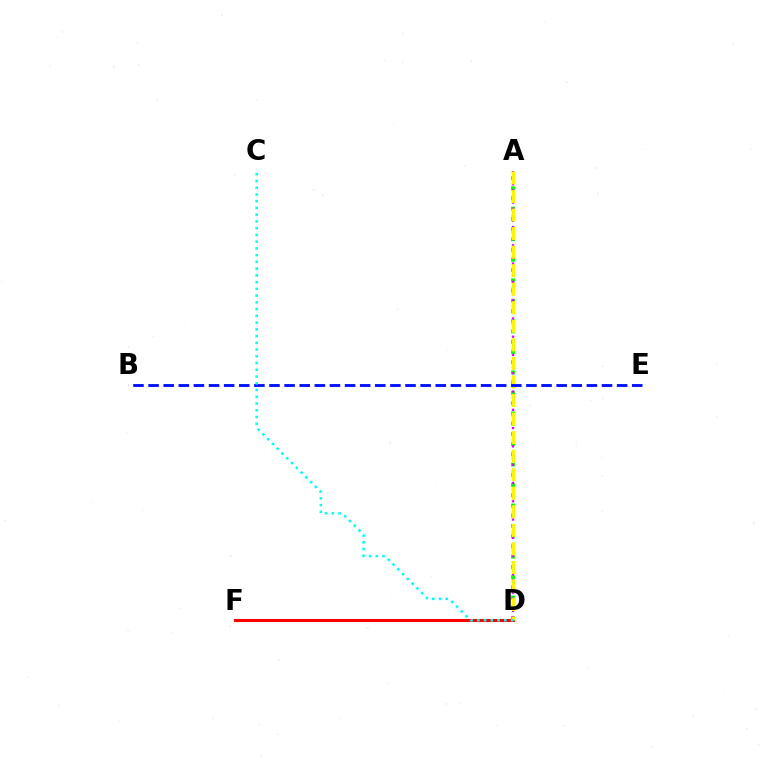{('D', 'F'): [{'color': '#ff0000', 'line_style': 'solid', 'thickness': 2.21}], ('A', 'D'): [{'color': '#08ff00', 'line_style': 'dotted', 'thickness': 2.78}, {'color': '#ee00ff', 'line_style': 'dotted', 'thickness': 1.66}, {'color': '#fcf500', 'line_style': 'dashed', 'thickness': 2.52}], ('B', 'E'): [{'color': '#0010ff', 'line_style': 'dashed', 'thickness': 2.05}], ('C', 'D'): [{'color': '#00fff6', 'line_style': 'dotted', 'thickness': 1.83}]}